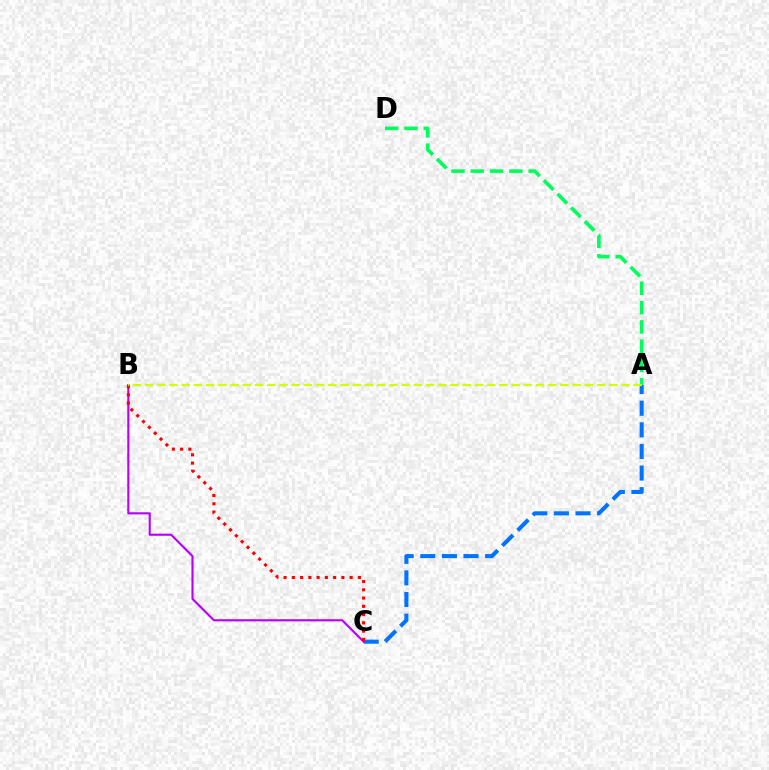{('A', 'C'): [{'color': '#0074ff', 'line_style': 'dashed', 'thickness': 2.94}], ('A', 'D'): [{'color': '#00ff5c', 'line_style': 'dashed', 'thickness': 2.62}], ('B', 'C'): [{'color': '#b900ff', 'line_style': 'solid', 'thickness': 1.54}, {'color': '#ff0000', 'line_style': 'dotted', 'thickness': 2.24}], ('A', 'B'): [{'color': '#d1ff00', 'line_style': 'dashed', 'thickness': 1.66}]}